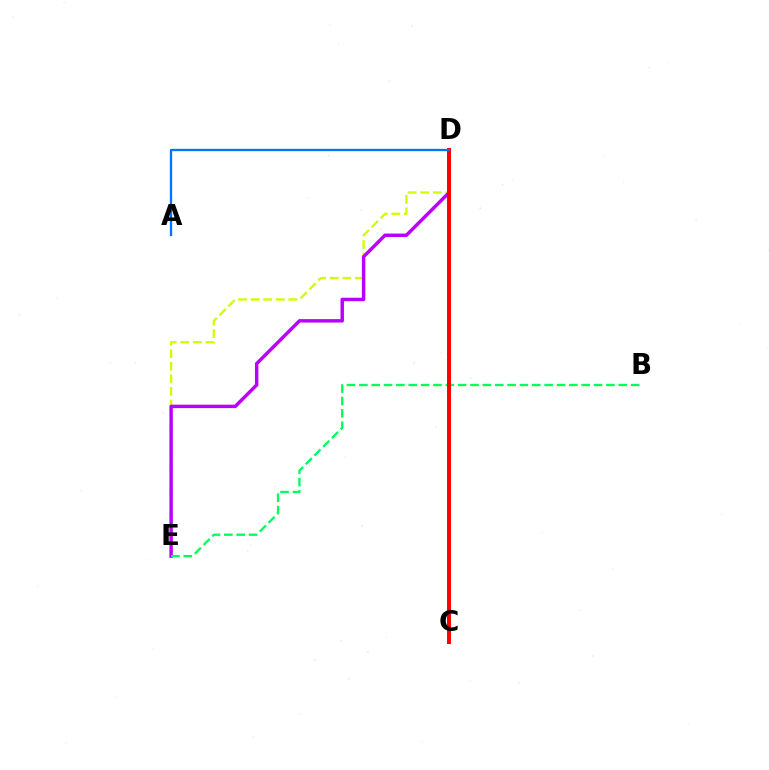{('D', 'E'): [{'color': '#d1ff00', 'line_style': 'dashed', 'thickness': 1.71}, {'color': '#b900ff', 'line_style': 'solid', 'thickness': 2.48}], ('B', 'E'): [{'color': '#00ff5c', 'line_style': 'dashed', 'thickness': 1.68}], ('C', 'D'): [{'color': '#ff0000', 'line_style': 'solid', 'thickness': 2.84}], ('A', 'D'): [{'color': '#0074ff', 'line_style': 'solid', 'thickness': 1.65}]}